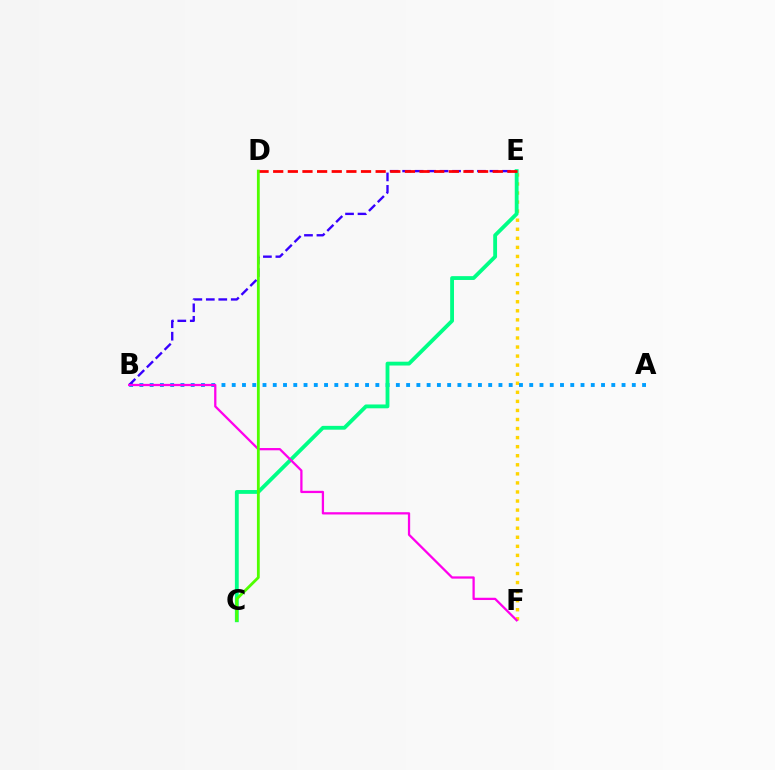{('E', 'F'): [{'color': '#ffd500', 'line_style': 'dotted', 'thickness': 2.46}], ('A', 'B'): [{'color': '#009eff', 'line_style': 'dotted', 'thickness': 2.79}], ('B', 'E'): [{'color': '#3700ff', 'line_style': 'dashed', 'thickness': 1.69}], ('C', 'E'): [{'color': '#00ff86', 'line_style': 'solid', 'thickness': 2.76}], ('D', 'E'): [{'color': '#ff0000', 'line_style': 'dashed', 'thickness': 1.99}], ('B', 'F'): [{'color': '#ff00ed', 'line_style': 'solid', 'thickness': 1.63}], ('C', 'D'): [{'color': '#4fff00', 'line_style': 'solid', 'thickness': 2.02}]}